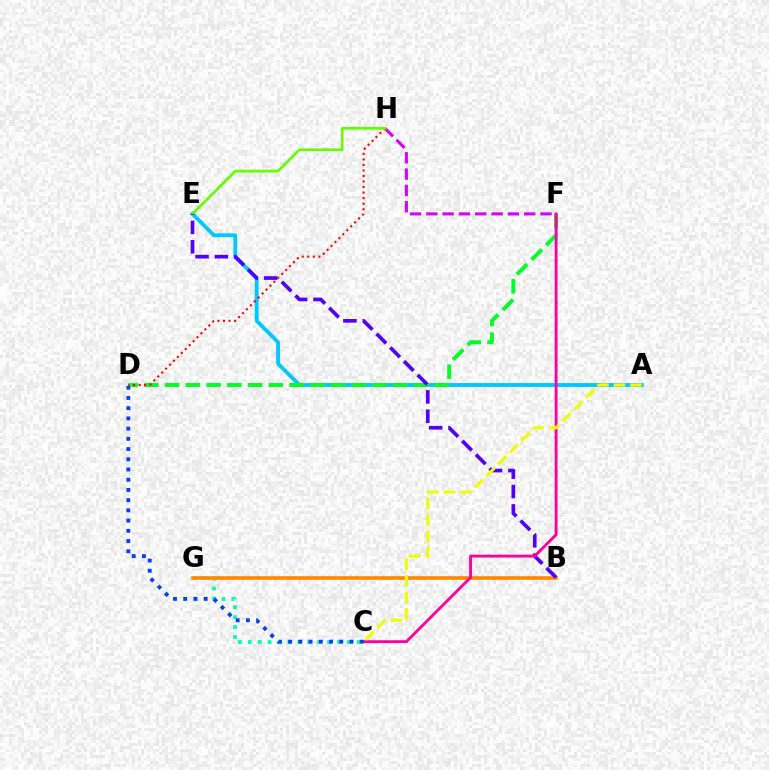{('A', 'E'): [{'color': '#00c7ff', 'line_style': 'solid', 'thickness': 2.76}], ('D', 'F'): [{'color': '#00ff27', 'line_style': 'dashed', 'thickness': 2.82}], ('C', 'G'): [{'color': '#00ffaf', 'line_style': 'dotted', 'thickness': 2.69}], ('B', 'G'): [{'color': '#ff8800', 'line_style': 'solid', 'thickness': 2.6}], ('F', 'H'): [{'color': '#d600ff', 'line_style': 'dashed', 'thickness': 2.22}], ('D', 'H'): [{'color': '#ff0000', 'line_style': 'dotted', 'thickness': 1.51}], ('E', 'H'): [{'color': '#66ff00', 'line_style': 'solid', 'thickness': 1.96}], ('B', 'E'): [{'color': '#4f00ff', 'line_style': 'dashed', 'thickness': 2.63}], ('C', 'F'): [{'color': '#ff00a0', 'line_style': 'solid', 'thickness': 2.08}], ('A', 'C'): [{'color': '#eeff00', 'line_style': 'dashed', 'thickness': 2.24}], ('C', 'D'): [{'color': '#003fff', 'line_style': 'dotted', 'thickness': 2.78}]}